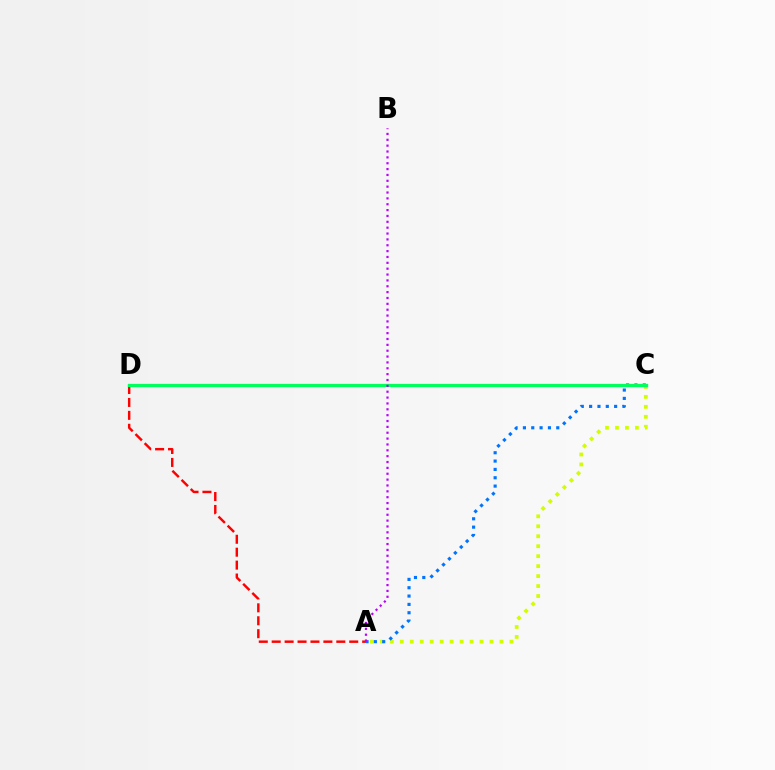{('A', 'D'): [{'color': '#ff0000', 'line_style': 'dashed', 'thickness': 1.76}], ('A', 'C'): [{'color': '#d1ff00', 'line_style': 'dotted', 'thickness': 2.71}, {'color': '#0074ff', 'line_style': 'dotted', 'thickness': 2.26}], ('C', 'D'): [{'color': '#00ff5c', 'line_style': 'solid', 'thickness': 2.38}], ('A', 'B'): [{'color': '#b900ff', 'line_style': 'dotted', 'thickness': 1.59}]}